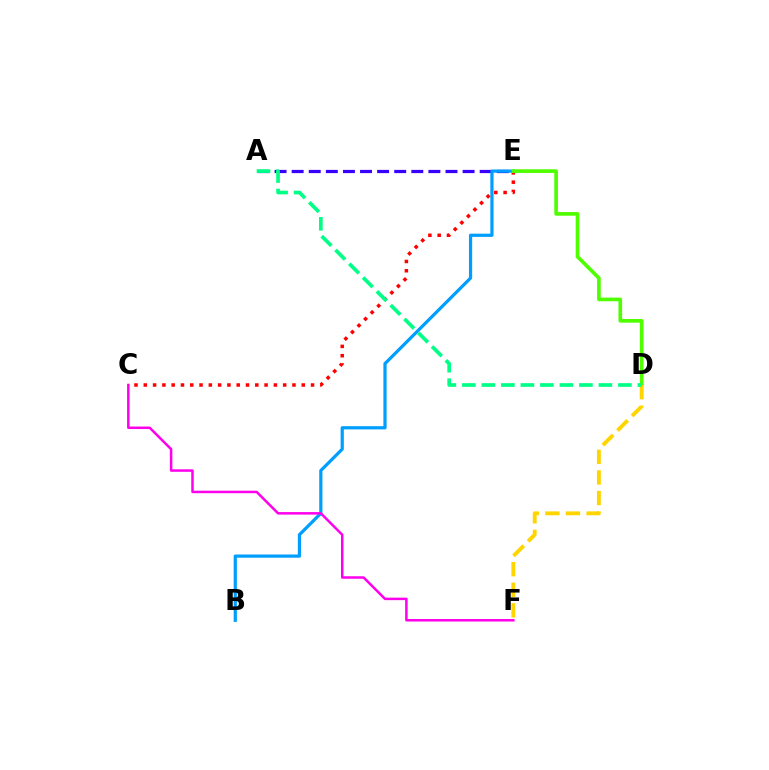{('A', 'E'): [{'color': '#3700ff', 'line_style': 'dashed', 'thickness': 2.32}], ('B', 'E'): [{'color': '#009eff', 'line_style': 'solid', 'thickness': 2.32}], ('C', 'F'): [{'color': '#ff00ed', 'line_style': 'solid', 'thickness': 1.8}], ('C', 'E'): [{'color': '#ff0000', 'line_style': 'dotted', 'thickness': 2.52}], ('D', 'E'): [{'color': '#4fff00', 'line_style': 'solid', 'thickness': 2.64}], ('D', 'F'): [{'color': '#ffd500', 'line_style': 'dashed', 'thickness': 2.8}], ('A', 'D'): [{'color': '#00ff86', 'line_style': 'dashed', 'thickness': 2.65}]}